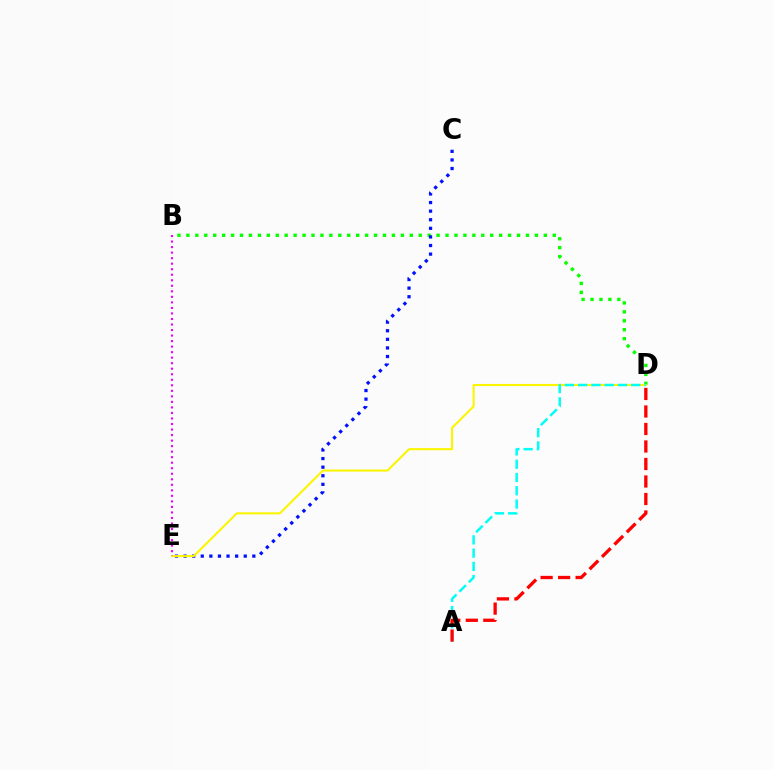{('B', 'D'): [{'color': '#08ff00', 'line_style': 'dotted', 'thickness': 2.43}], ('C', 'E'): [{'color': '#0010ff', 'line_style': 'dotted', 'thickness': 2.34}], ('D', 'E'): [{'color': '#fcf500', 'line_style': 'solid', 'thickness': 1.5}], ('B', 'E'): [{'color': '#ee00ff', 'line_style': 'dotted', 'thickness': 1.5}], ('A', 'D'): [{'color': '#00fff6', 'line_style': 'dashed', 'thickness': 1.8}, {'color': '#ff0000', 'line_style': 'dashed', 'thickness': 2.38}]}